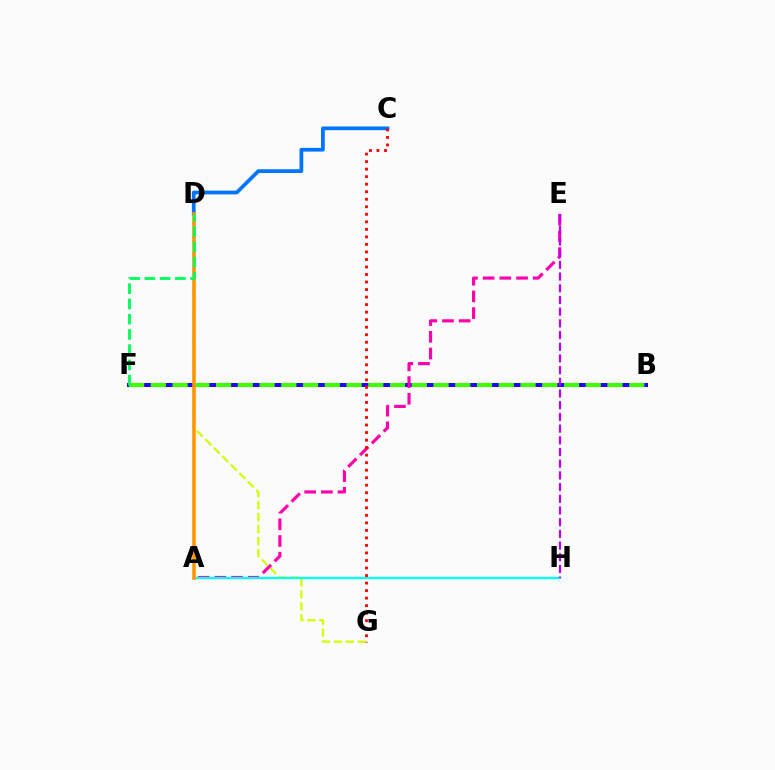{('D', 'G'): [{'color': '#d1ff00', 'line_style': 'dashed', 'thickness': 1.63}], ('C', 'D'): [{'color': '#0074ff', 'line_style': 'solid', 'thickness': 2.68}], ('B', 'F'): [{'color': '#2500ff', 'line_style': 'solid', 'thickness': 2.87}, {'color': '#3dff00', 'line_style': 'dashed', 'thickness': 2.95}], ('A', 'E'): [{'color': '#ff00ac', 'line_style': 'dashed', 'thickness': 2.27}], ('A', 'H'): [{'color': '#00fff6', 'line_style': 'solid', 'thickness': 1.65}], ('C', 'G'): [{'color': '#ff0000', 'line_style': 'dotted', 'thickness': 2.04}], ('E', 'H'): [{'color': '#b900ff', 'line_style': 'dashed', 'thickness': 1.59}], ('A', 'D'): [{'color': '#ff9400', 'line_style': 'solid', 'thickness': 2.57}], ('D', 'F'): [{'color': '#00ff5c', 'line_style': 'dashed', 'thickness': 2.07}]}